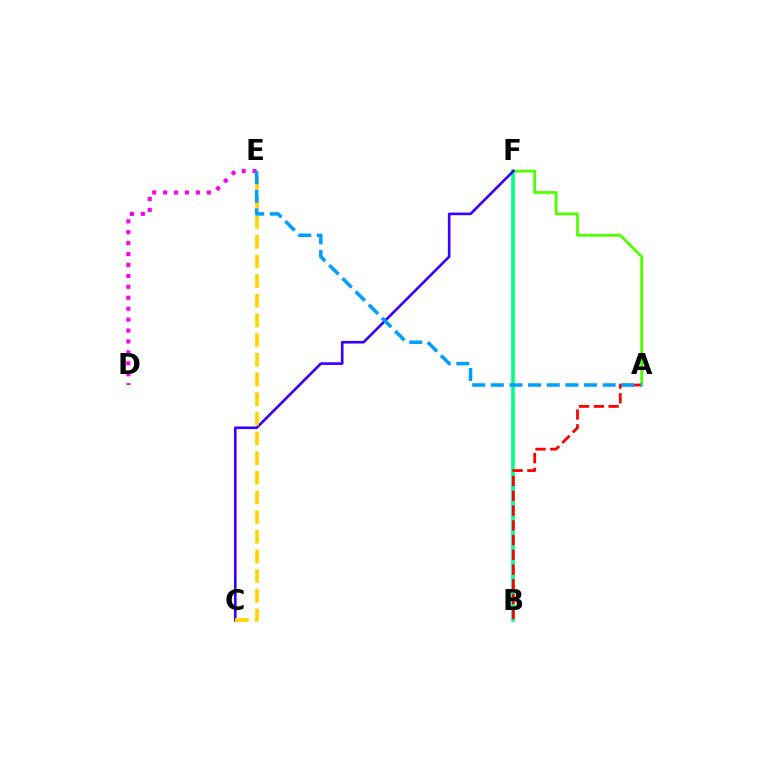{('B', 'F'): [{'color': '#00ff86', 'line_style': 'solid', 'thickness': 2.62}], ('A', 'B'): [{'color': '#ff0000', 'line_style': 'dashed', 'thickness': 2.01}], ('D', 'E'): [{'color': '#ff00ed', 'line_style': 'dotted', 'thickness': 2.97}], ('A', 'F'): [{'color': '#4fff00', 'line_style': 'solid', 'thickness': 2.02}], ('C', 'F'): [{'color': '#3700ff', 'line_style': 'solid', 'thickness': 1.9}], ('C', 'E'): [{'color': '#ffd500', 'line_style': 'dashed', 'thickness': 2.67}], ('A', 'E'): [{'color': '#009eff', 'line_style': 'dashed', 'thickness': 2.53}]}